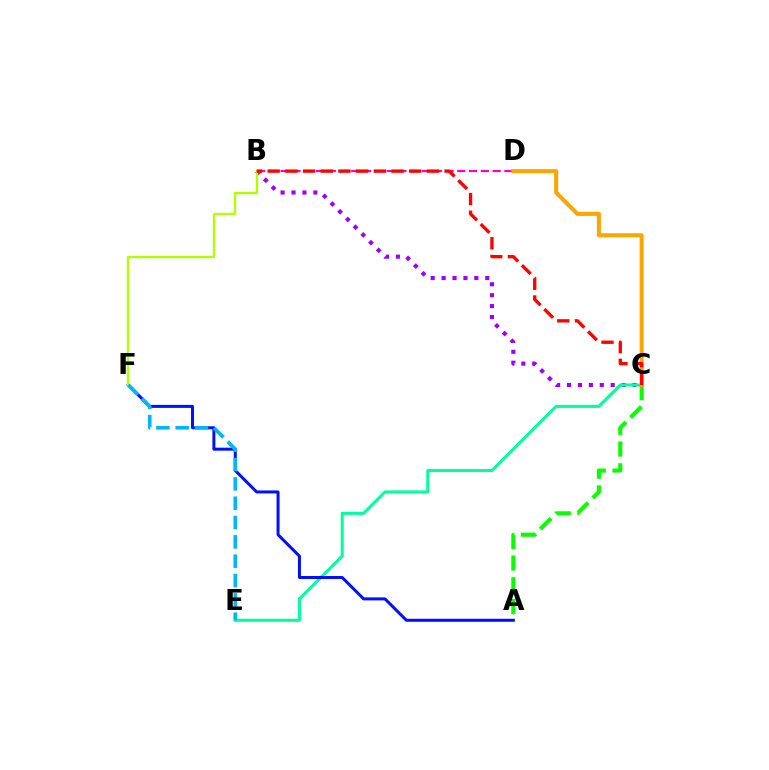{('B', 'C'): [{'color': '#9b00ff', 'line_style': 'dotted', 'thickness': 2.96}, {'color': '#ff0000', 'line_style': 'dashed', 'thickness': 2.4}], ('C', 'E'): [{'color': '#00ff9d', 'line_style': 'solid', 'thickness': 2.19}], ('B', 'D'): [{'color': '#ff00bd', 'line_style': 'dashed', 'thickness': 1.6}], ('A', 'F'): [{'color': '#0010ff', 'line_style': 'solid', 'thickness': 2.16}], ('A', 'C'): [{'color': '#08ff00', 'line_style': 'dashed', 'thickness': 2.96}], ('C', 'D'): [{'color': '#ffa500', 'line_style': 'solid', 'thickness': 2.92}], ('B', 'F'): [{'color': '#b3ff00', 'line_style': 'solid', 'thickness': 1.72}], ('E', 'F'): [{'color': '#00b5ff', 'line_style': 'dashed', 'thickness': 2.63}]}